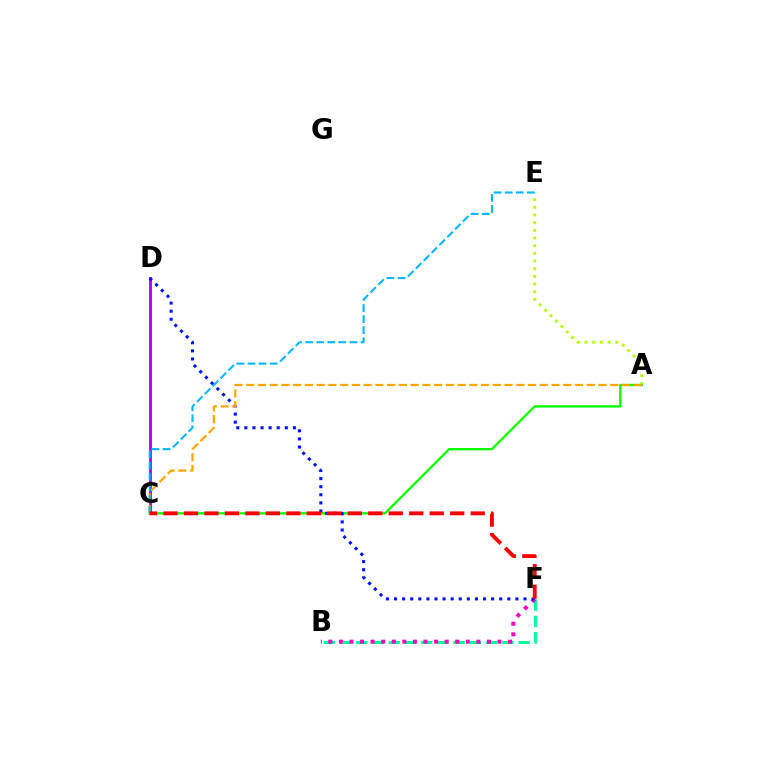{('C', 'D'): [{'color': '#9b00ff', 'line_style': 'solid', 'thickness': 1.97}], ('B', 'F'): [{'color': '#00ff9d', 'line_style': 'dashed', 'thickness': 2.21}, {'color': '#ff00bd', 'line_style': 'dotted', 'thickness': 2.87}], ('A', 'E'): [{'color': '#b3ff00', 'line_style': 'dotted', 'thickness': 2.09}], ('A', 'C'): [{'color': '#08ff00', 'line_style': 'solid', 'thickness': 1.66}, {'color': '#ffa500', 'line_style': 'dashed', 'thickness': 1.6}], ('D', 'F'): [{'color': '#0010ff', 'line_style': 'dotted', 'thickness': 2.2}], ('C', 'E'): [{'color': '#00b5ff', 'line_style': 'dashed', 'thickness': 1.51}], ('C', 'F'): [{'color': '#ff0000', 'line_style': 'dashed', 'thickness': 2.78}]}